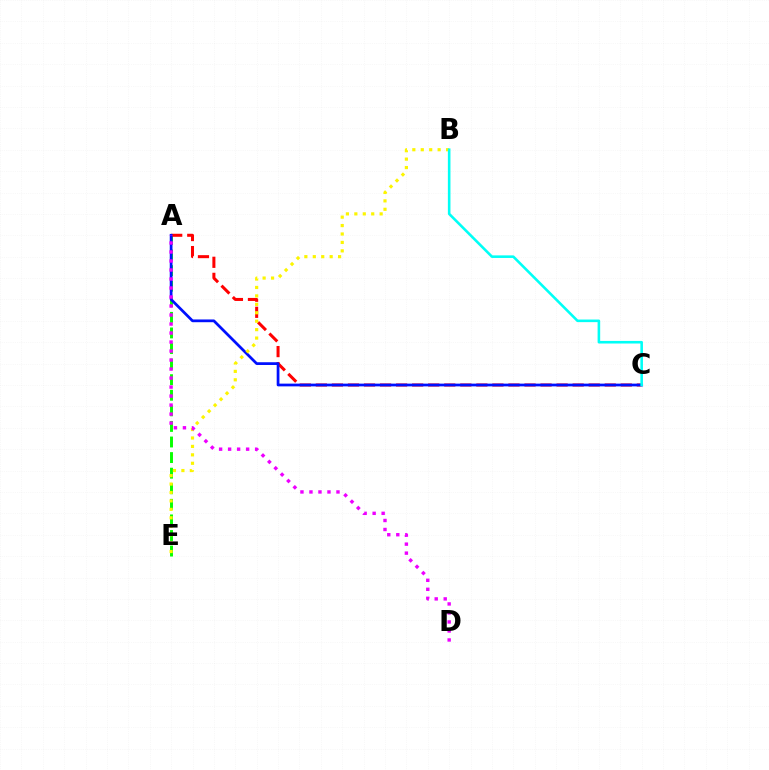{('A', 'E'): [{'color': '#08ff00', 'line_style': 'dashed', 'thickness': 2.12}], ('A', 'C'): [{'color': '#ff0000', 'line_style': 'dashed', 'thickness': 2.18}, {'color': '#0010ff', 'line_style': 'solid', 'thickness': 1.98}], ('B', 'E'): [{'color': '#fcf500', 'line_style': 'dotted', 'thickness': 2.29}], ('A', 'D'): [{'color': '#ee00ff', 'line_style': 'dotted', 'thickness': 2.45}], ('B', 'C'): [{'color': '#00fff6', 'line_style': 'solid', 'thickness': 1.87}]}